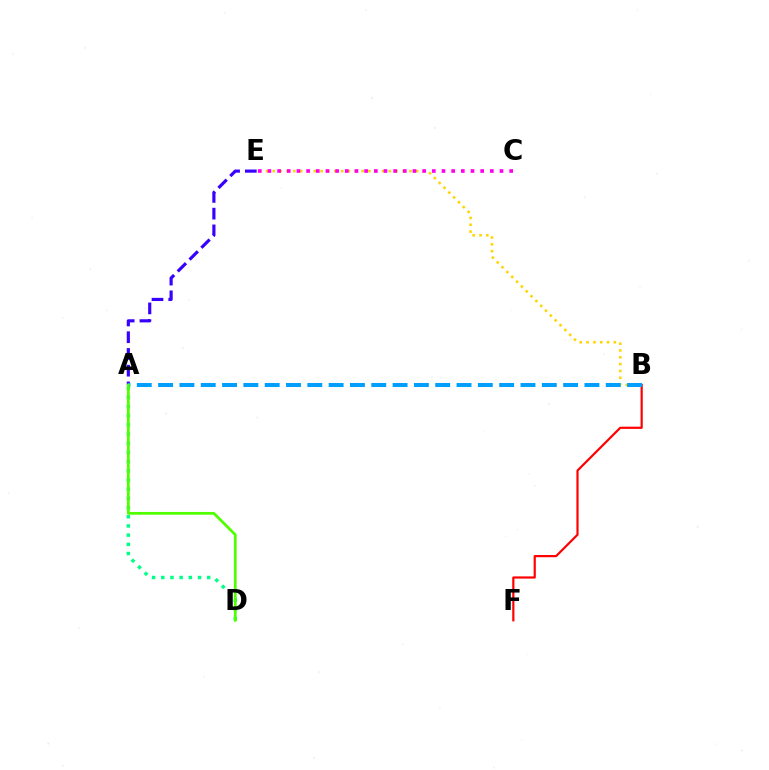{('A', 'D'): [{'color': '#00ff86', 'line_style': 'dotted', 'thickness': 2.49}, {'color': '#4fff00', 'line_style': 'solid', 'thickness': 1.99}], ('A', 'E'): [{'color': '#3700ff', 'line_style': 'dashed', 'thickness': 2.27}], ('B', 'E'): [{'color': '#ffd500', 'line_style': 'dotted', 'thickness': 1.86}], ('B', 'F'): [{'color': '#ff0000', 'line_style': 'solid', 'thickness': 1.58}], ('C', 'E'): [{'color': '#ff00ed', 'line_style': 'dotted', 'thickness': 2.63}], ('A', 'B'): [{'color': '#009eff', 'line_style': 'dashed', 'thickness': 2.9}]}